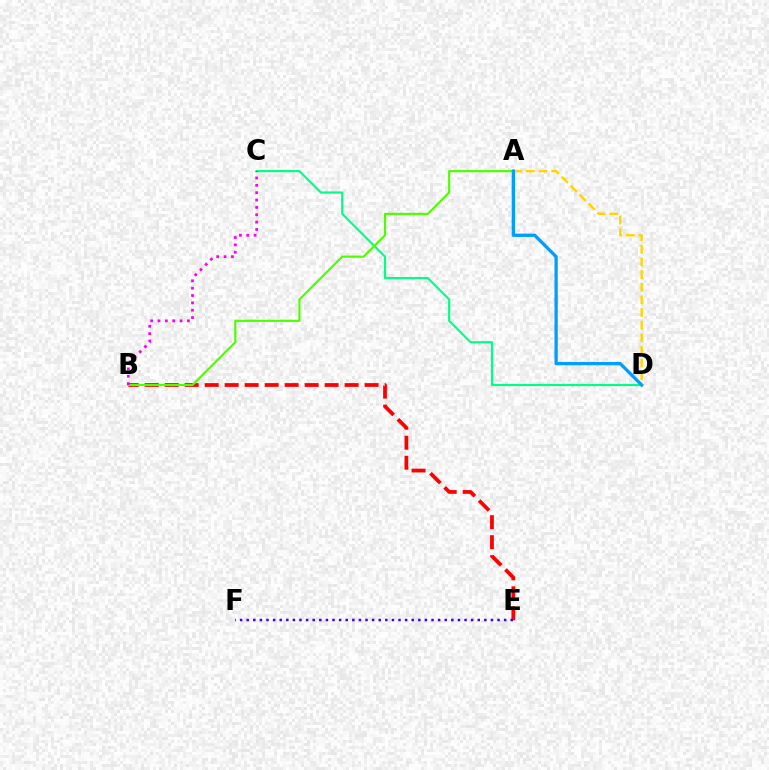{('B', 'E'): [{'color': '#ff0000', 'line_style': 'dashed', 'thickness': 2.72}], ('C', 'D'): [{'color': '#00ff86', 'line_style': 'solid', 'thickness': 1.55}], ('A', 'B'): [{'color': '#4fff00', 'line_style': 'solid', 'thickness': 1.56}], ('B', 'C'): [{'color': '#ff00ed', 'line_style': 'dotted', 'thickness': 2.0}], ('A', 'D'): [{'color': '#ffd500', 'line_style': 'dashed', 'thickness': 1.72}, {'color': '#009eff', 'line_style': 'solid', 'thickness': 2.38}], ('E', 'F'): [{'color': '#3700ff', 'line_style': 'dotted', 'thickness': 1.79}]}